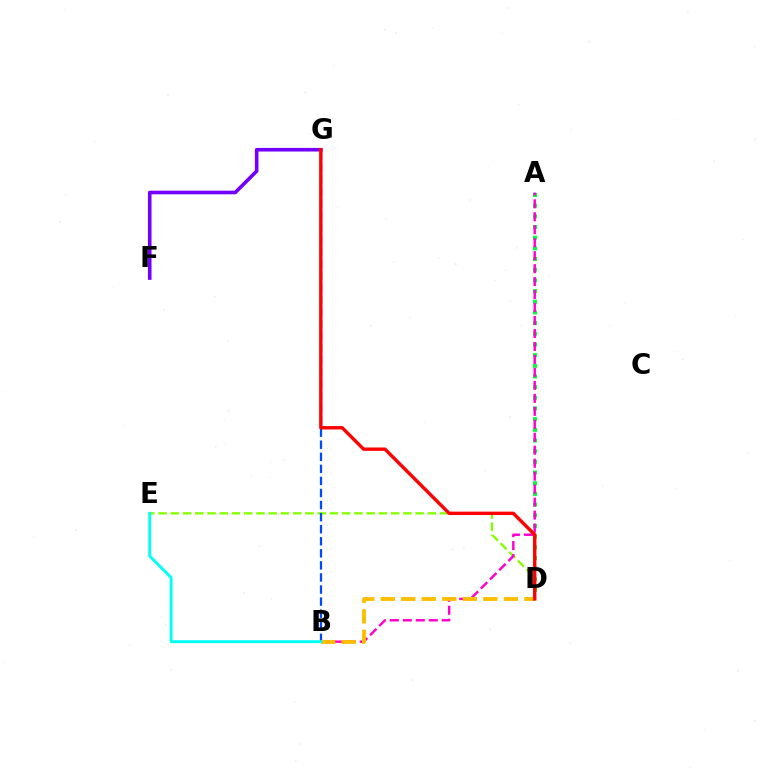{('A', 'D'): [{'color': '#00ff39', 'line_style': 'dotted', 'thickness': 2.9}], ('F', 'G'): [{'color': '#7200ff', 'line_style': 'solid', 'thickness': 2.59}], ('D', 'E'): [{'color': '#84ff00', 'line_style': 'dashed', 'thickness': 1.66}], ('B', 'G'): [{'color': '#004bff', 'line_style': 'dashed', 'thickness': 1.64}], ('A', 'B'): [{'color': '#ff00cf', 'line_style': 'dashed', 'thickness': 1.76}], ('B', 'D'): [{'color': '#ffbd00', 'line_style': 'dashed', 'thickness': 2.79}], ('B', 'E'): [{'color': '#00fff6', 'line_style': 'solid', 'thickness': 2.08}], ('D', 'G'): [{'color': '#ff0000', 'line_style': 'solid', 'thickness': 2.44}]}